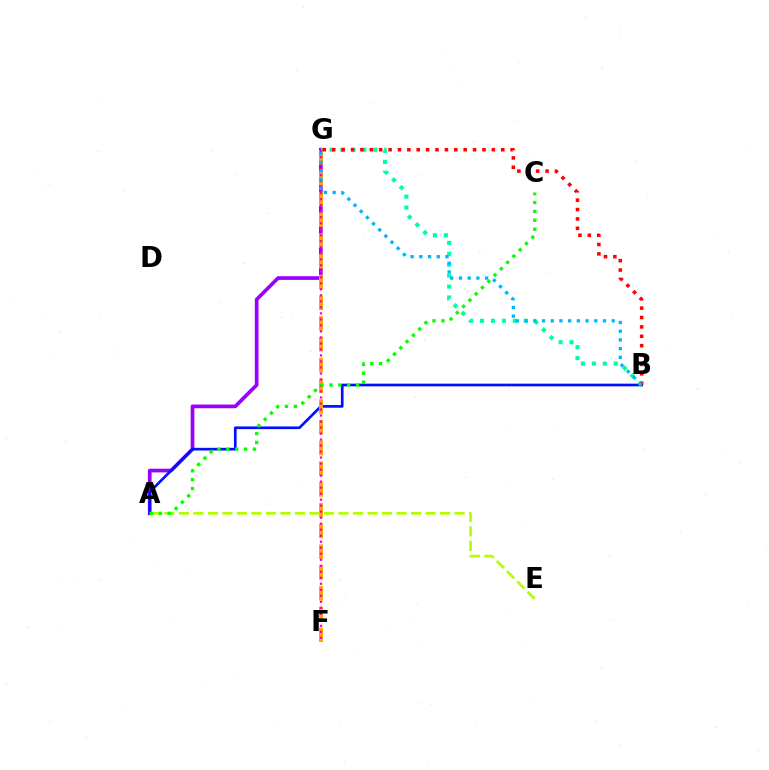{('A', 'G'): [{'color': '#9b00ff', 'line_style': 'solid', 'thickness': 2.66}], ('A', 'B'): [{'color': '#0010ff', 'line_style': 'solid', 'thickness': 1.92}], ('B', 'G'): [{'color': '#00ff9d', 'line_style': 'dotted', 'thickness': 2.97}, {'color': '#ff0000', 'line_style': 'dotted', 'thickness': 2.55}, {'color': '#00b5ff', 'line_style': 'dotted', 'thickness': 2.37}], ('F', 'G'): [{'color': '#ffa500', 'line_style': 'dashed', 'thickness': 2.82}, {'color': '#ff00bd', 'line_style': 'dotted', 'thickness': 1.63}], ('A', 'E'): [{'color': '#b3ff00', 'line_style': 'dashed', 'thickness': 1.97}], ('A', 'C'): [{'color': '#08ff00', 'line_style': 'dotted', 'thickness': 2.41}]}